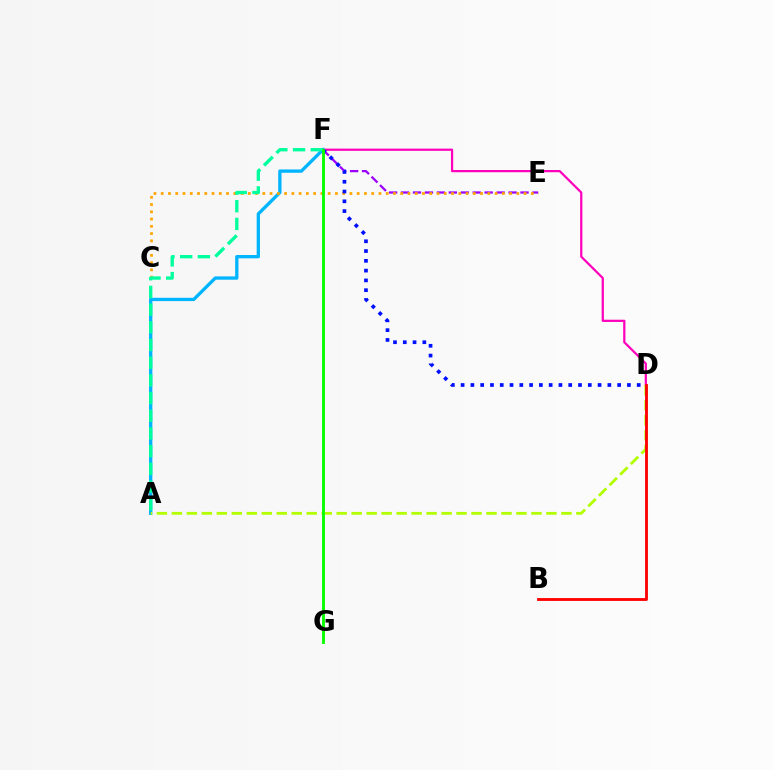{('D', 'F'): [{'color': '#ff00bd', 'line_style': 'solid', 'thickness': 1.61}, {'color': '#0010ff', 'line_style': 'dotted', 'thickness': 2.66}], ('A', 'F'): [{'color': '#00b5ff', 'line_style': 'solid', 'thickness': 2.38}, {'color': '#00ff9d', 'line_style': 'dashed', 'thickness': 2.4}], ('E', 'F'): [{'color': '#9b00ff', 'line_style': 'dashed', 'thickness': 1.62}], ('C', 'E'): [{'color': '#ffa500', 'line_style': 'dotted', 'thickness': 1.97}], ('A', 'D'): [{'color': '#b3ff00', 'line_style': 'dashed', 'thickness': 2.04}], ('B', 'D'): [{'color': '#ff0000', 'line_style': 'solid', 'thickness': 2.04}], ('F', 'G'): [{'color': '#08ff00', 'line_style': 'solid', 'thickness': 2.08}]}